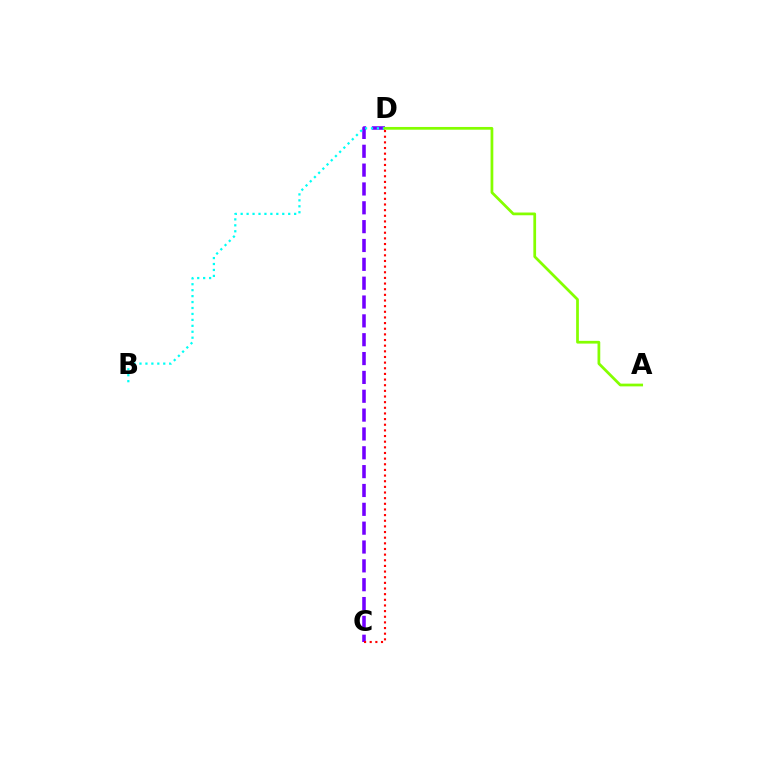{('C', 'D'): [{'color': '#7200ff', 'line_style': 'dashed', 'thickness': 2.56}, {'color': '#ff0000', 'line_style': 'dotted', 'thickness': 1.53}], ('B', 'D'): [{'color': '#00fff6', 'line_style': 'dotted', 'thickness': 1.61}], ('A', 'D'): [{'color': '#84ff00', 'line_style': 'solid', 'thickness': 1.97}]}